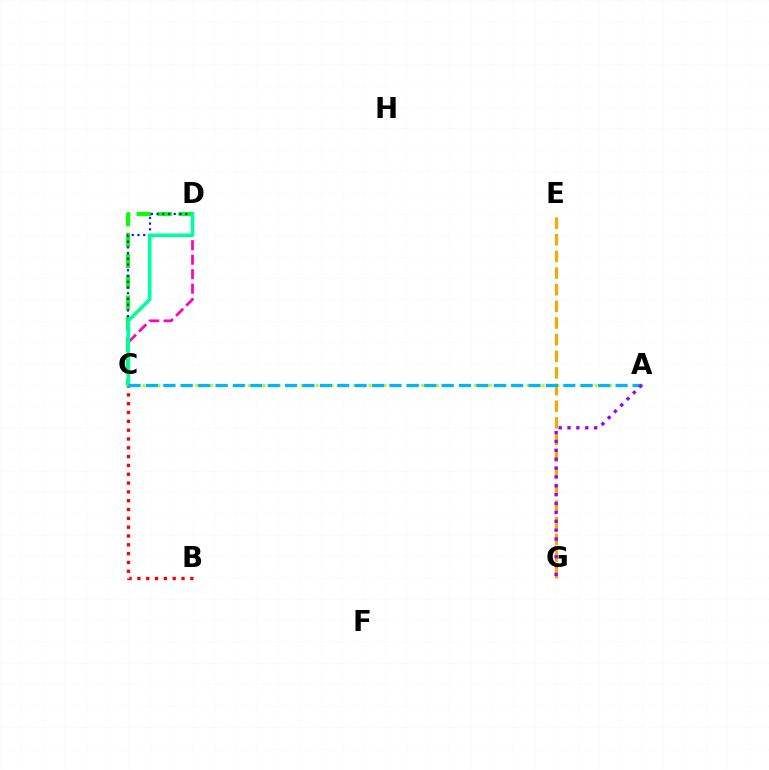{('A', 'C'): [{'color': '#b3ff00', 'line_style': 'dotted', 'thickness': 2.05}, {'color': '#00b5ff', 'line_style': 'dashed', 'thickness': 2.36}], ('C', 'D'): [{'color': '#08ff00', 'line_style': 'dashed', 'thickness': 2.84}, {'color': '#ff00bd', 'line_style': 'dashed', 'thickness': 1.97}, {'color': '#0010ff', 'line_style': 'dotted', 'thickness': 1.56}, {'color': '#00ff9d', 'line_style': 'solid', 'thickness': 2.59}], ('B', 'C'): [{'color': '#ff0000', 'line_style': 'dotted', 'thickness': 2.4}], ('E', 'G'): [{'color': '#ffa500', 'line_style': 'dashed', 'thickness': 2.26}], ('A', 'G'): [{'color': '#9b00ff', 'line_style': 'dotted', 'thickness': 2.41}]}